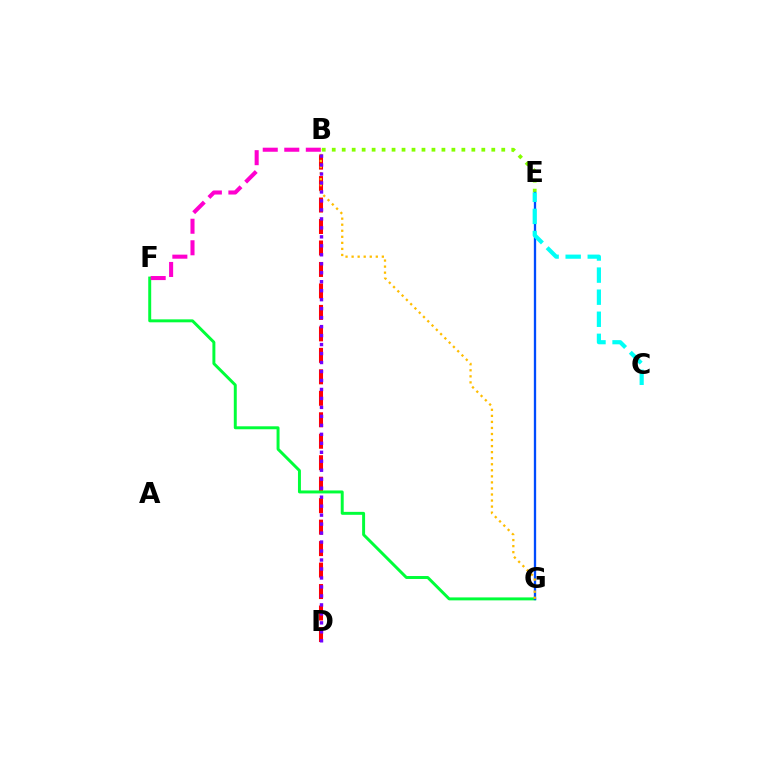{('B', 'E'): [{'color': '#84ff00', 'line_style': 'dotted', 'thickness': 2.71}], ('B', 'D'): [{'color': '#ff0000', 'line_style': 'dashed', 'thickness': 2.92}, {'color': '#7200ff', 'line_style': 'dotted', 'thickness': 2.44}], ('F', 'G'): [{'color': '#00ff39', 'line_style': 'solid', 'thickness': 2.13}], ('B', 'F'): [{'color': '#ff00cf', 'line_style': 'dashed', 'thickness': 2.93}], ('E', 'G'): [{'color': '#004bff', 'line_style': 'solid', 'thickness': 1.67}], ('C', 'E'): [{'color': '#00fff6', 'line_style': 'dashed', 'thickness': 3.0}], ('B', 'G'): [{'color': '#ffbd00', 'line_style': 'dotted', 'thickness': 1.64}]}